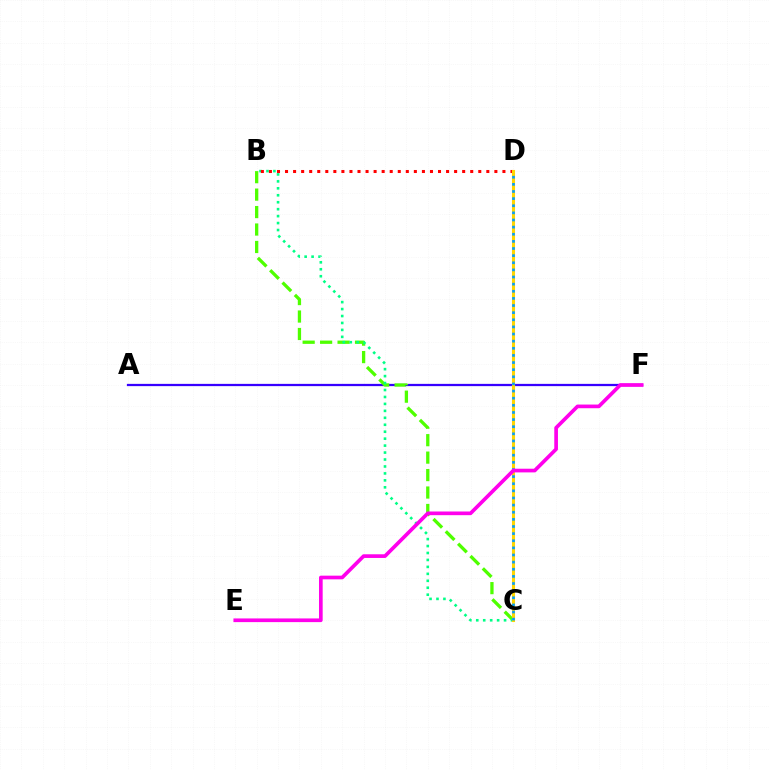{('A', 'F'): [{'color': '#3700ff', 'line_style': 'solid', 'thickness': 1.63}], ('B', 'C'): [{'color': '#4fff00', 'line_style': 'dashed', 'thickness': 2.37}, {'color': '#00ff86', 'line_style': 'dotted', 'thickness': 1.89}], ('B', 'D'): [{'color': '#ff0000', 'line_style': 'dotted', 'thickness': 2.19}], ('C', 'D'): [{'color': '#ffd500', 'line_style': 'solid', 'thickness': 2.22}, {'color': '#009eff', 'line_style': 'dotted', 'thickness': 1.94}], ('E', 'F'): [{'color': '#ff00ed', 'line_style': 'solid', 'thickness': 2.65}]}